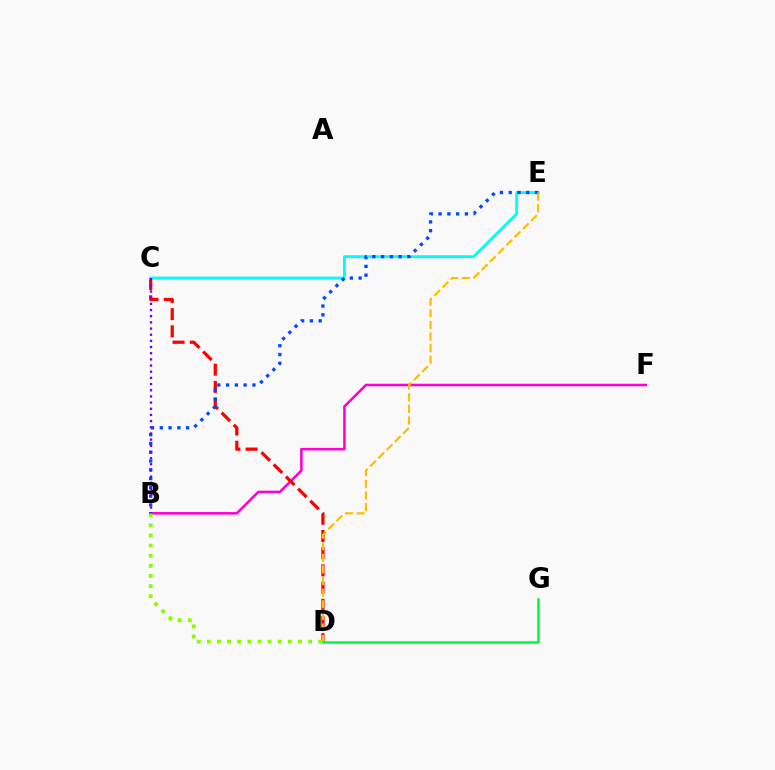{('D', 'G'): [{'color': '#00ff39', 'line_style': 'solid', 'thickness': 1.86}], ('B', 'F'): [{'color': '#ff00cf', 'line_style': 'solid', 'thickness': 1.84}], ('C', 'D'): [{'color': '#ff0000', 'line_style': 'dashed', 'thickness': 2.34}], ('C', 'E'): [{'color': '#00fff6', 'line_style': 'solid', 'thickness': 2.07}], ('B', 'D'): [{'color': '#84ff00', 'line_style': 'dotted', 'thickness': 2.75}], ('B', 'E'): [{'color': '#004bff', 'line_style': 'dotted', 'thickness': 2.38}], ('B', 'C'): [{'color': '#7200ff', 'line_style': 'dotted', 'thickness': 1.68}], ('D', 'E'): [{'color': '#ffbd00', 'line_style': 'dashed', 'thickness': 1.58}]}